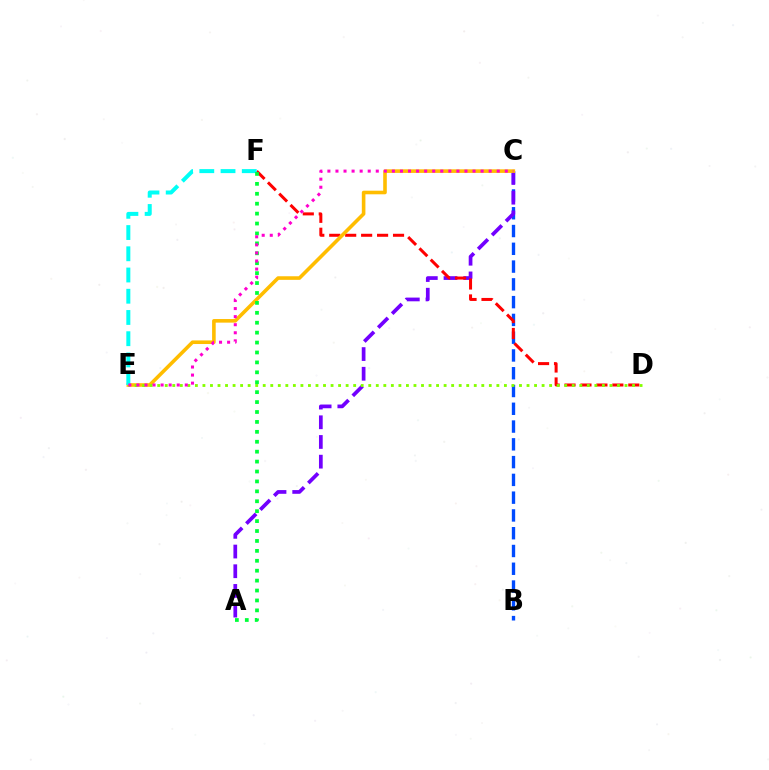{('B', 'C'): [{'color': '#004bff', 'line_style': 'dashed', 'thickness': 2.41}], ('A', 'C'): [{'color': '#7200ff', 'line_style': 'dashed', 'thickness': 2.68}], ('D', 'F'): [{'color': '#ff0000', 'line_style': 'dashed', 'thickness': 2.17}], ('C', 'E'): [{'color': '#ffbd00', 'line_style': 'solid', 'thickness': 2.59}, {'color': '#ff00cf', 'line_style': 'dotted', 'thickness': 2.19}], ('E', 'F'): [{'color': '#00fff6', 'line_style': 'dashed', 'thickness': 2.88}], ('D', 'E'): [{'color': '#84ff00', 'line_style': 'dotted', 'thickness': 2.05}], ('A', 'F'): [{'color': '#00ff39', 'line_style': 'dotted', 'thickness': 2.69}]}